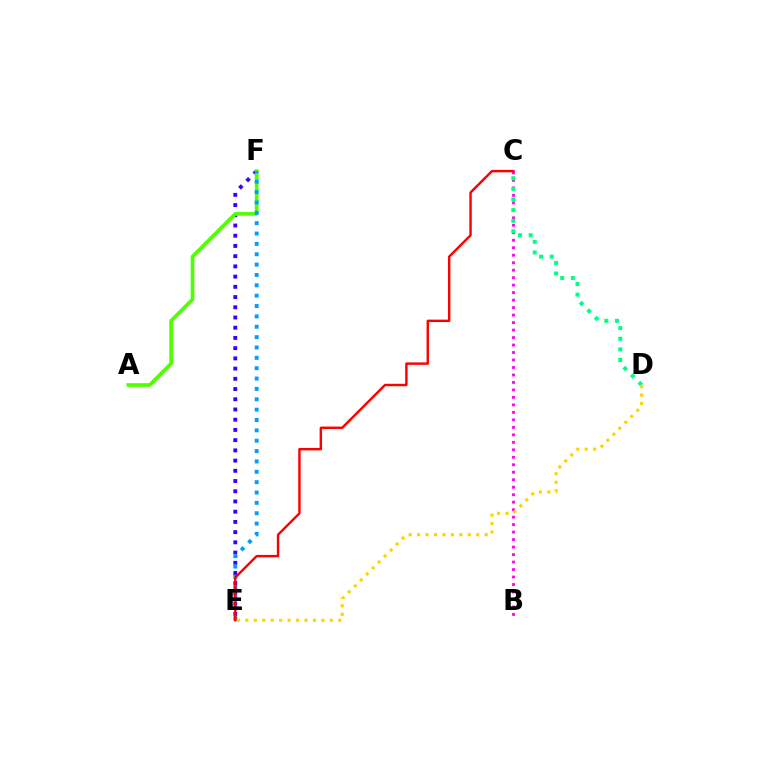{('B', 'C'): [{'color': '#ff00ed', 'line_style': 'dotted', 'thickness': 2.03}], ('E', 'F'): [{'color': '#3700ff', 'line_style': 'dotted', 'thickness': 2.78}, {'color': '#009eff', 'line_style': 'dotted', 'thickness': 2.81}], ('A', 'F'): [{'color': '#4fff00', 'line_style': 'solid', 'thickness': 2.63}], ('C', 'D'): [{'color': '#00ff86', 'line_style': 'dotted', 'thickness': 2.89}], ('D', 'E'): [{'color': '#ffd500', 'line_style': 'dotted', 'thickness': 2.3}], ('C', 'E'): [{'color': '#ff0000', 'line_style': 'solid', 'thickness': 1.75}]}